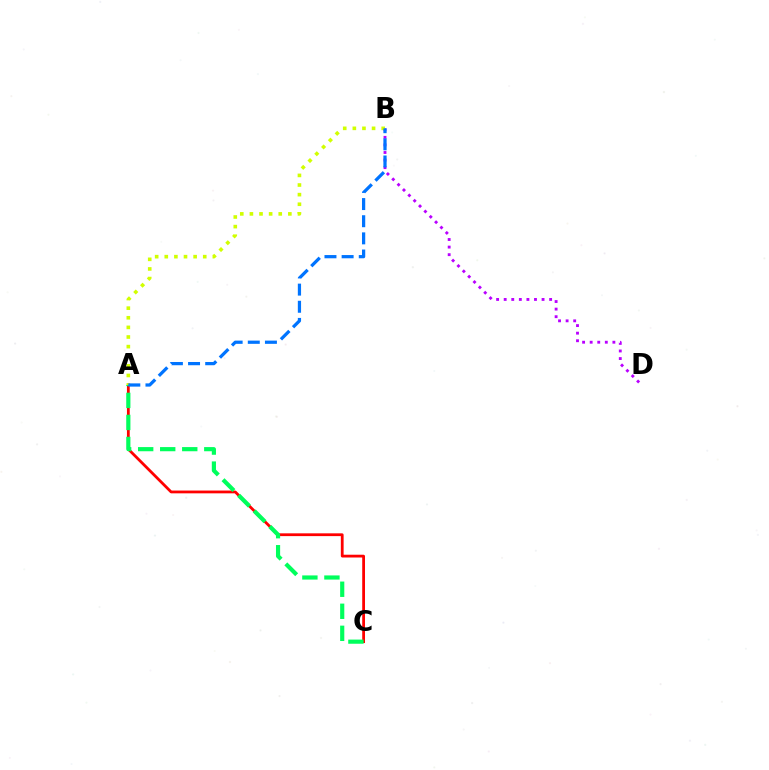{('A', 'C'): [{'color': '#ff0000', 'line_style': 'solid', 'thickness': 2.0}, {'color': '#00ff5c', 'line_style': 'dashed', 'thickness': 2.99}], ('B', 'D'): [{'color': '#b900ff', 'line_style': 'dotted', 'thickness': 2.06}], ('A', 'B'): [{'color': '#d1ff00', 'line_style': 'dotted', 'thickness': 2.61}, {'color': '#0074ff', 'line_style': 'dashed', 'thickness': 2.33}]}